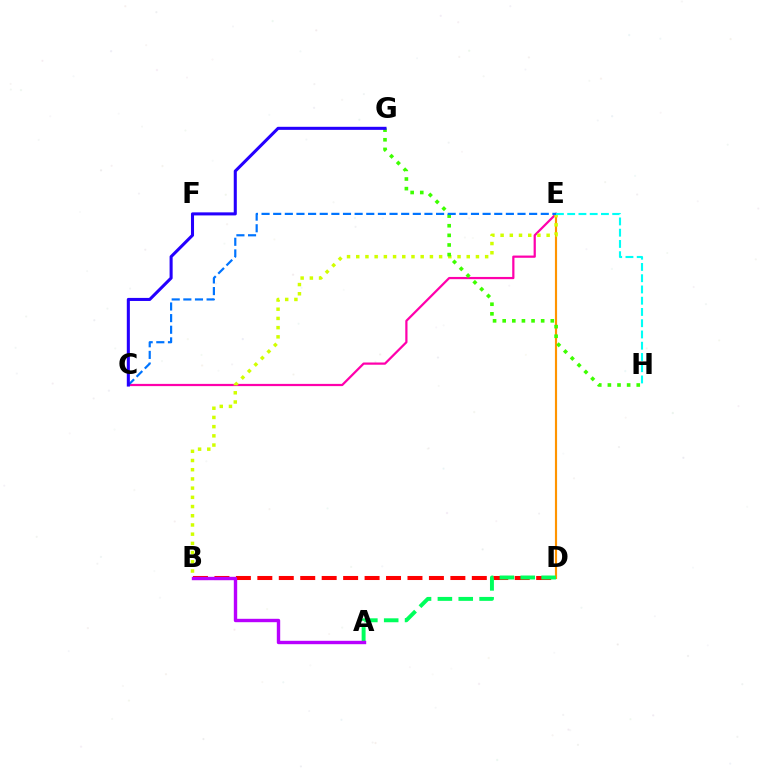{('D', 'E'): [{'color': '#ff9400', 'line_style': 'solid', 'thickness': 1.55}], ('C', 'E'): [{'color': '#ff00ac', 'line_style': 'solid', 'thickness': 1.6}, {'color': '#0074ff', 'line_style': 'dashed', 'thickness': 1.58}], ('B', 'D'): [{'color': '#ff0000', 'line_style': 'dashed', 'thickness': 2.91}], ('B', 'E'): [{'color': '#d1ff00', 'line_style': 'dotted', 'thickness': 2.5}], ('G', 'H'): [{'color': '#3dff00', 'line_style': 'dotted', 'thickness': 2.61}], ('E', 'H'): [{'color': '#00fff6', 'line_style': 'dashed', 'thickness': 1.53}], ('A', 'D'): [{'color': '#00ff5c', 'line_style': 'dashed', 'thickness': 2.83}], ('A', 'B'): [{'color': '#b900ff', 'line_style': 'solid', 'thickness': 2.44}], ('C', 'G'): [{'color': '#2500ff', 'line_style': 'solid', 'thickness': 2.2}]}